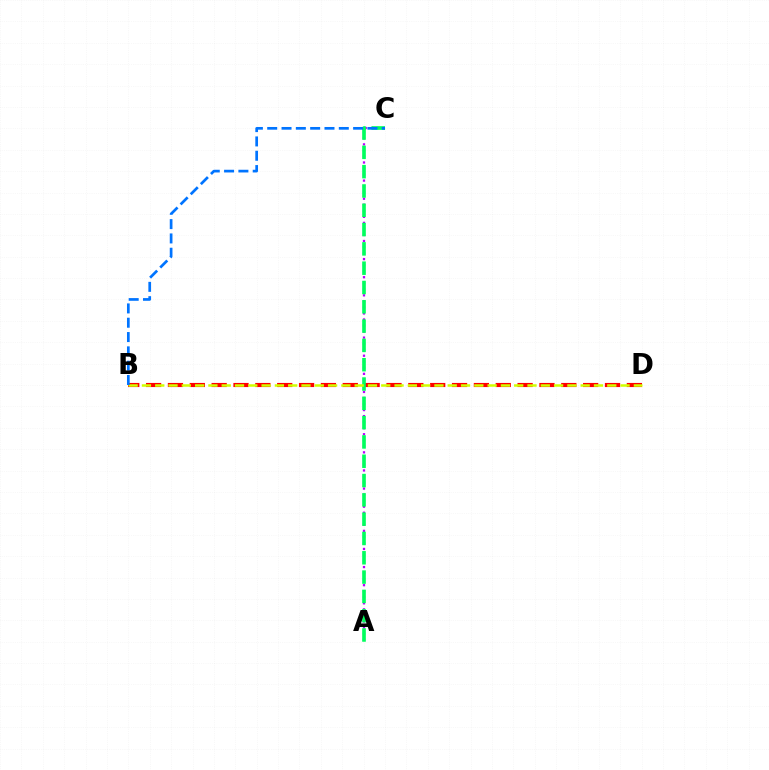{('A', 'C'): [{'color': '#b900ff', 'line_style': 'dotted', 'thickness': 1.64}, {'color': '#00ff5c', 'line_style': 'dashed', 'thickness': 2.62}], ('B', 'D'): [{'color': '#ff0000', 'line_style': 'dashed', 'thickness': 2.97}, {'color': '#d1ff00', 'line_style': 'dashed', 'thickness': 1.81}], ('B', 'C'): [{'color': '#0074ff', 'line_style': 'dashed', 'thickness': 1.95}]}